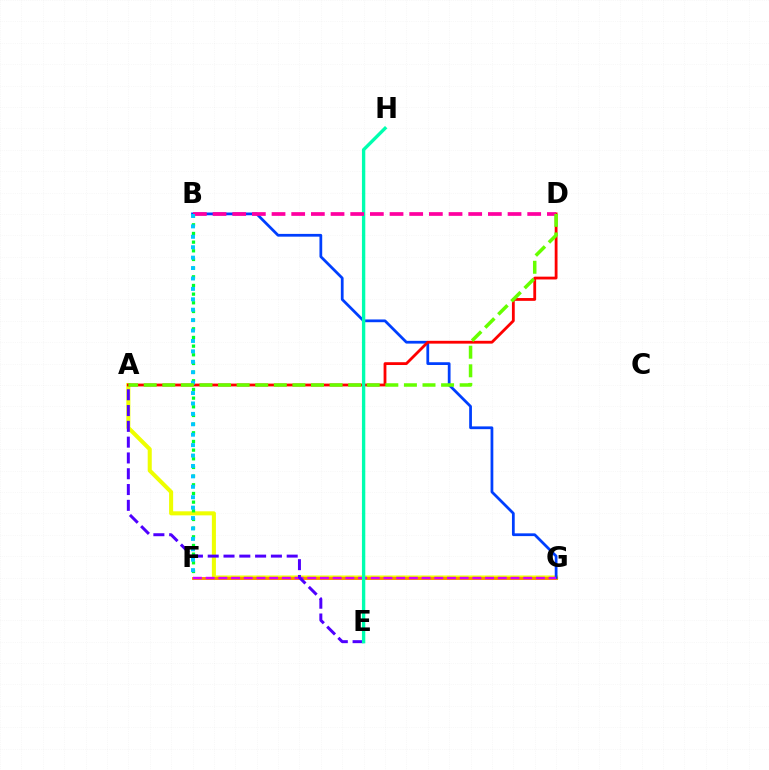{('A', 'G'): [{'color': '#eeff00', 'line_style': 'solid', 'thickness': 2.92}], ('F', 'G'): [{'color': '#ff8800', 'line_style': 'solid', 'thickness': 2.08}, {'color': '#d600ff', 'line_style': 'dashed', 'thickness': 1.73}], ('B', 'G'): [{'color': '#003fff', 'line_style': 'solid', 'thickness': 1.99}], ('B', 'F'): [{'color': '#00ff27', 'line_style': 'dotted', 'thickness': 2.35}, {'color': '#00c7ff', 'line_style': 'dotted', 'thickness': 2.83}], ('A', 'D'): [{'color': '#ff0000', 'line_style': 'solid', 'thickness': 2.02}, {'color': '#66ff00', 'line_style': 'dashed', 'thickness': 2.52}], ('A', 'E'): [{'color': '#4f00ff', 'line_style': 'dashed', 'thickness': 2.15}], ('E', 'H'): [{'color': '#00ffaf', 'line_style': 'solid', 'thickness': 2.41}], ('B', 'D'): [{'color': '#ff00a0', 'line_style': 'dashed', 'thickness': 2.67}]}